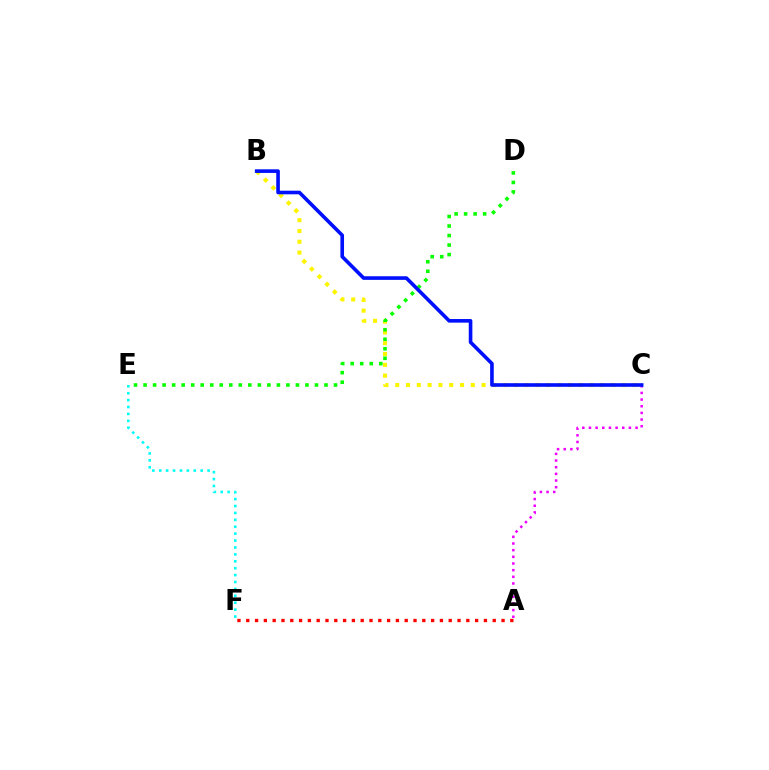{('A', 'C'): [{'color': '#ee00ff', 'line_style': 'dotted', 'thickness': 1.81}], ('B', 'C'): [{'color': '#fcf500', 'line_style': 'dotted', 'thickness': 2.93}, {'color': '#0010ff', 'line_style': 'solid', 'thickness': 2.61}], ('D', 'E'): [{'color': '#08ff00', 'line_style': 'dotted', 'thickness': 2.59}], ('E', 'F'): [{'color': '#00fff6', 'line_style': 'dotted', 'thickness': 1.88}], ('A', 'F'): [{'color': '#ff0000', 'line_style': 'dotted', 'thickness': 2.39}]}